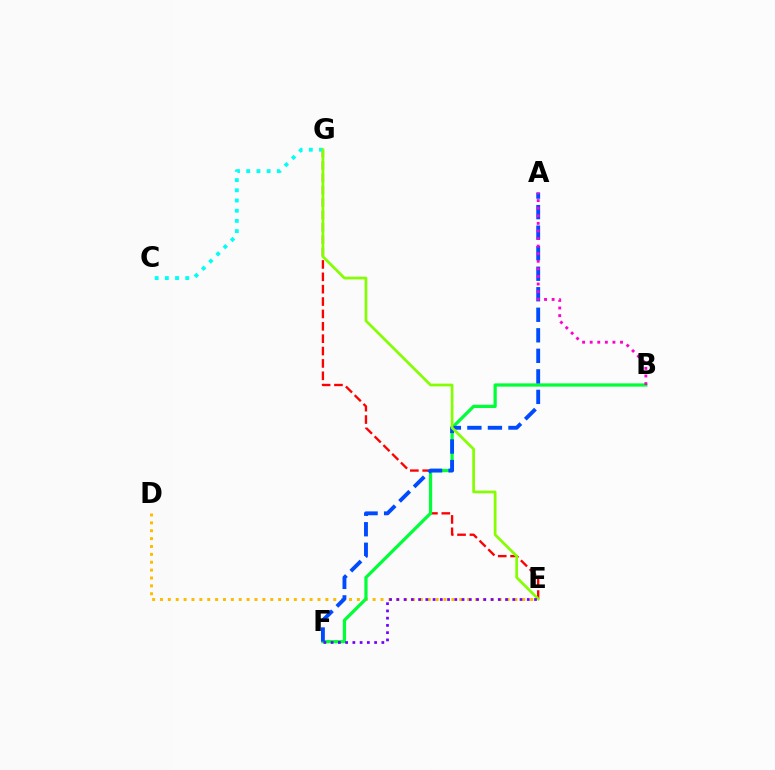{('D', 'E'): [{'color': '#ffbd00', 'line_style': 'dotted', 'thickness': 2.14}], ('E', 'G'): [{'color': '#ff0000', 'line_style': 'dashed', 'thickness': 1.68}, {'color': '#84ff00', 'line_style': 'solid', 'thickness': 1.96}], ('B', 'F'): [{'color': '#00ff39', 'line_style': 'solid', 'thickness': 2.33}], ('A', 'F'): [{'color': '#004bff', 'line_style': 'dashed', 'thickness': 2.79}], ('C', 'G'): [{'color': '#00fff6', 'line_style': 'dotted', 'thickness': 2.77}], ('A', 'B'): [{'color': '#ff00cf', 'line_style': 'dotted', 'thickness': 2.06}], ('E', 'F'): [{'color': '#7200ff', 'line_style': 'dotted', 'thickness': 1.97}]}